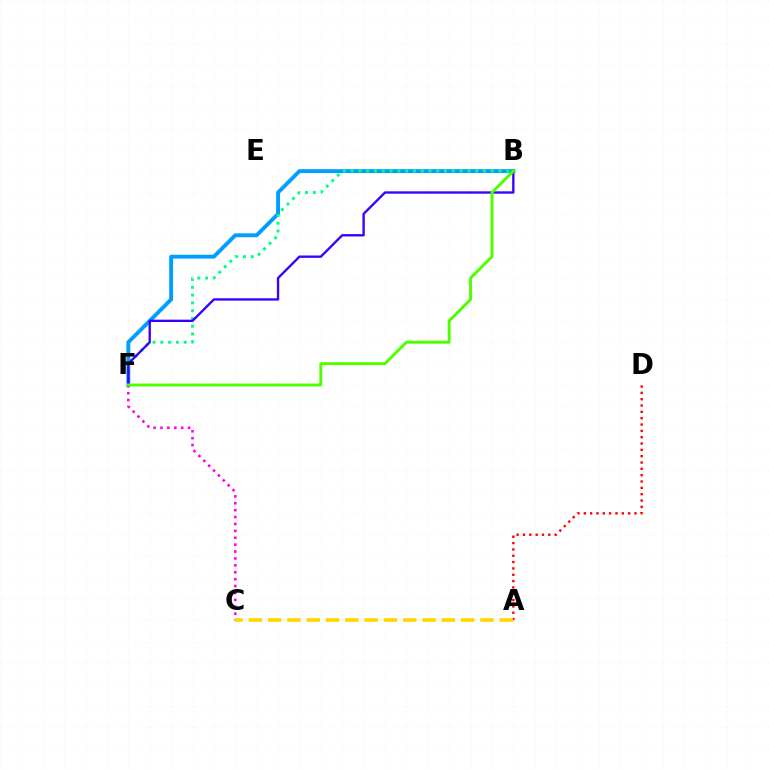{('A', 'D'): [{'color': '#ff0000', 'line_style': 'dotted', 'thickness': 1.72}], ('B', 'F'): [{'color': '#009eff', 'line_style': 'solid', 'thickness': 2.79}, {'color': '#00ff86', 'line_style': 'dotted', 'thickness': 2.11}, {'color': '#3700ff', 'line_style': 'solid', 'thickness': 1.69}, {'color': '#4fff00', 'line_style': 'solid', 'thickness': 2.11}], ('C', 'F'): [{'color': '#ff00ed', 'line_style': 'dotted', 'thickness': 1.87}], ('A', 'C'): [{'color': '#ffd500', 'line_style': 'dashed', 'thickness': 2.62}]}